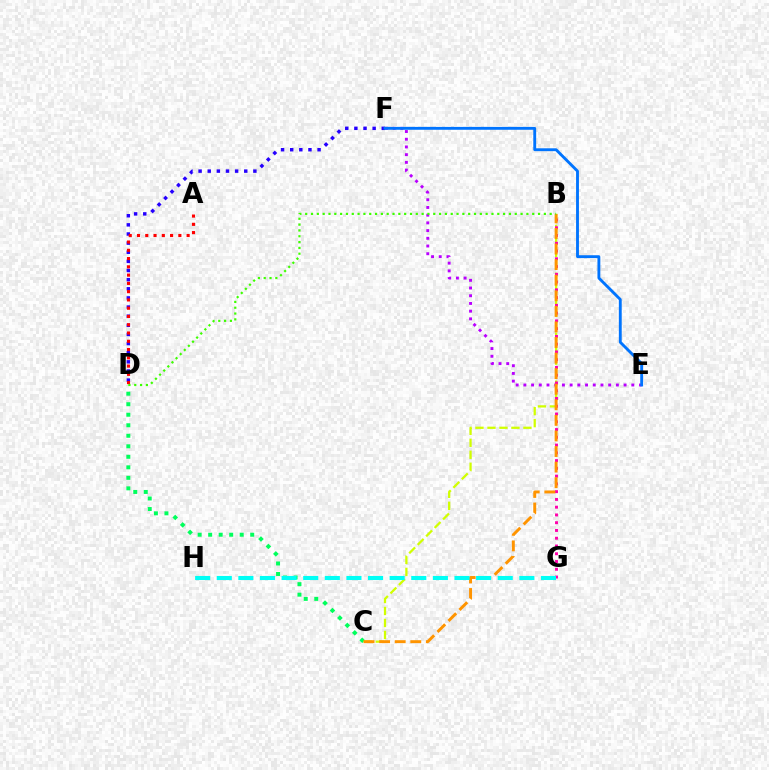{('C', 'D'): [{'color': '#00ff5c', 'line_style': 'dotted', 'thickness': 2.86}], ('E', 'F'): [{'color': '#b900ff', 'line_style': 'dotted', 'thickness': 2.09}, {'color': '#0074ff', 'line_style': 'solid', 'thickness': 2.07}], ('B', 'C'): [{'color': '#d1ff00', 'line_style': 'dashed', 'thickness': 1.63}, {'color': '#ff9400', 'line_style': 'dashed', 'thickness': 2.12}], ('D', 'F'): [{'color': '#2500ff', 'line_style': 'dotted', 'thickness': 2.48}], ('B', 'G'): [{'color': '#ff00ac', 'line_style': 'dotted', 'thickness': 2.11}], ('G', 'H'): [{'color': '#00fff6', 'line_style': 'dashed', 'thickness': 2.94}], ('A', 'D'): [{'color': '#ff0000', 'line_style': 'dotted', 'thickness': 2.25}], ('B', 'D'): [{'color': '#3dff00', 'line_style': 'dotted', 'thickness': 1.58}]}